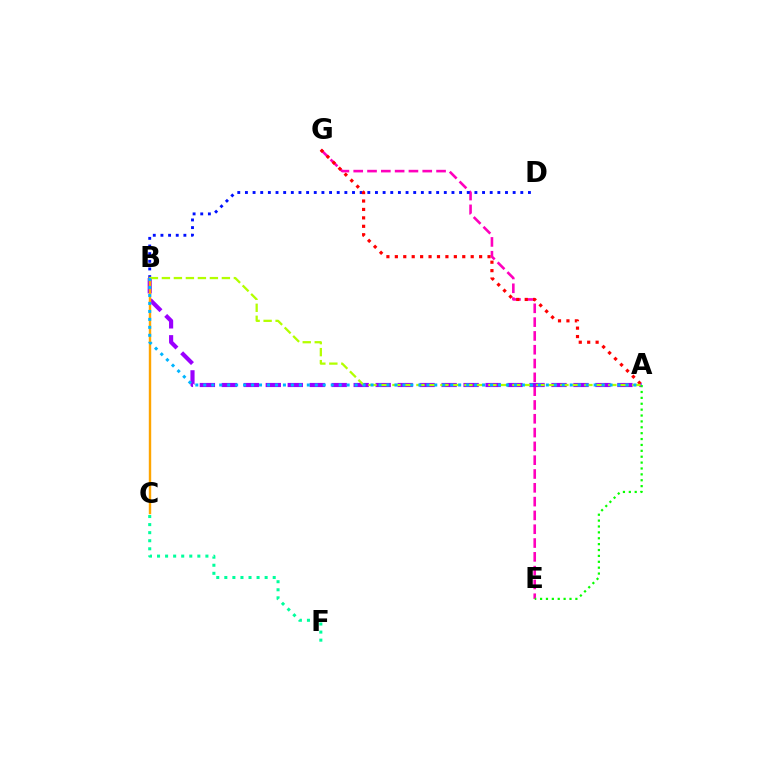{('C', 'F'): [{'color': '#00ff9d', 'line_style': 'dotted', 'thickness': 2.19}], ('E', 'G'): [{'color': '#ff00bd', 'line_style': 'dashed', 'thickness': 1.88}], ('A', 'B'): [{'color': '#9b00ff', 'line_style': 'dashed', 'thickness': 2.99}, {'color': '#b3ff00', 'line_style': 'dashed', 'thickness': 1.63}, {'color': '#00b5ff', 'line_style': 'dotted', 'thickness': 2.16}], ('A', 'E'): [{'color': '#08ff00', 'line_style': 'dotted', 'thickness': 1.6}], ('B', 'D'): [{'color': '#0010ff', 'line_style': 'dotted', 'thickness': 2.08}], ('A', 'G'): [{'color': '#ff0000', 'line_style': 'dotted', 'thickness': 2.29}], ('B', 'C'): [{'color': '#ffa500', 'line_style': 'solid', 'thickness': 1.74}]}